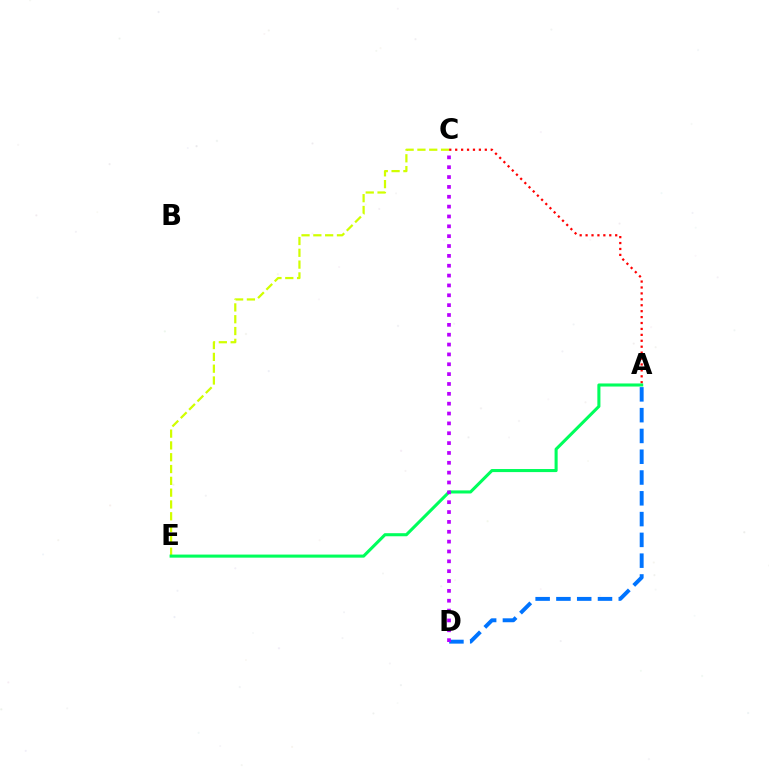{('C', 'E'): [{'color': '#d1ff00', 'line_style': 'dashed', 'thickness': 1.6}], ('A', 'D'): [{'color': '#0074ff', 'line_style': 'dashed', 'thickness': 2.82}], ('A', 'C'): [{'color': '#ff0000', 'line_style': 'dotted', 'thickness': 1.61}], ('A', 'E'): [{'color': '#00ff5c', 'line_style': 'solid', 'thickness': 2.21}], ('C', 'D'): [{'color': '#b900ff', 'line_style': 'dotted', 'thickness': 2.68}]}